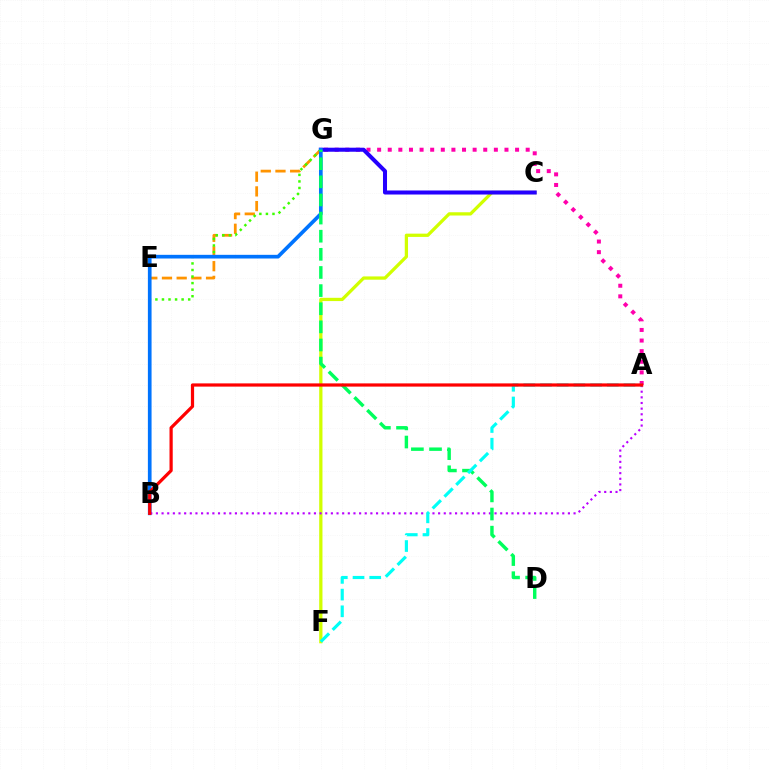{('E', 'G'): [{'color': '#ff9400', 'line_style': 'dashed', 'thickness': 2.0}], ('C', 'F'): [{'color': '#d1ff00', 'line_style': 'solid', 'thickness': 2.35}], ('A', 'G'): [{'color': '#ff00ac', 'line_style': 'dotted', 'thickness': 2.88}], ('C', 'G'): [{'color': '#2500ff', 'line_style': 'solid', 'thickness': 2.9}], ('B', 'G'): [{'color': '#3dff00', 'line_style': 'dotted', 'thickness': 1.78}, {'color': '#0074ff', 'line_style': 'solid', 'thickness': 2.65}], ('A', 'B'): [{'color': '#b900ff', 'line_style': 'dotted', 'thickness': 1.53}, {'color': '#ff0000', 'line_style': 'solid', 'thickness': 2.32}], ('D', 'G'): [{'color': '#00ff5c', 'line_style': 'dashed', 'thickness': 2.46}], ('A', 'F'): [{'color': '#00fff6', 'line_style': 'dashed', 'thickness': 2.27}]}